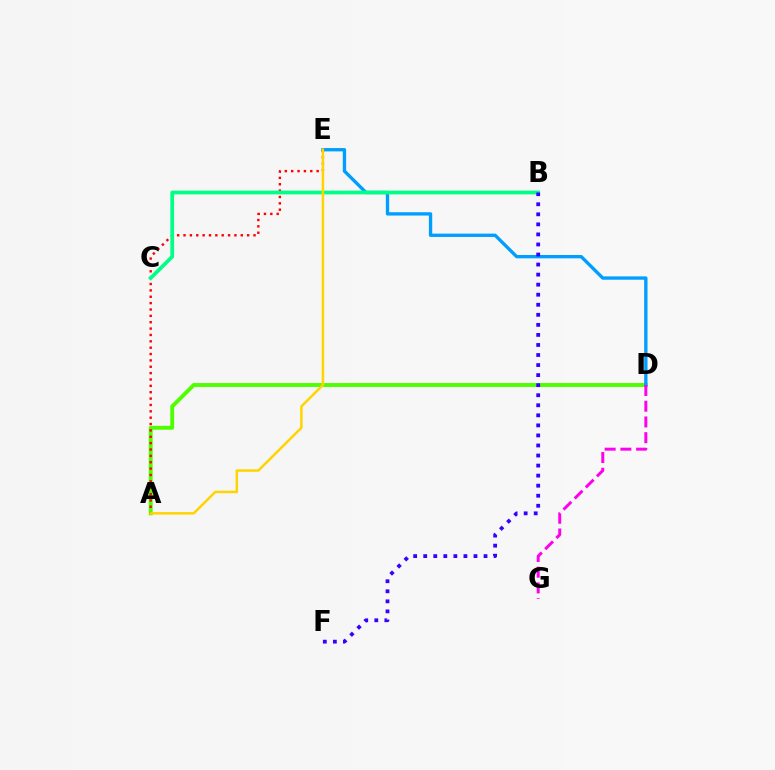{('A', 'D'): [{'color': '#4fff00', 'line_style': 'solid', 'thickness': 2.81}], ('D', 'E'): [{'color': '#009eff', 'line_style': 'solid', 'thickness': 2.4}], ('A', 'E'): [{'color': '#ff0000', 'line_style': 'dotted', 'thickness': 1.73}, {'color': '#ffd500', 'line_style': 'solid', 'thickness': 1.8}], ('B', 'C'): [{'color': '#00ff86', 'line_style': 'solid', 'thickness': 2.69}], ('D', 'G'): [{'color': '#ff00ed', 'line_style': 'dashed', 'thickness': 2.14}], ('B', 'F'): [{'color': '#3700ff', 'line_style': 'dotted', 'thickness': 2.73}]}